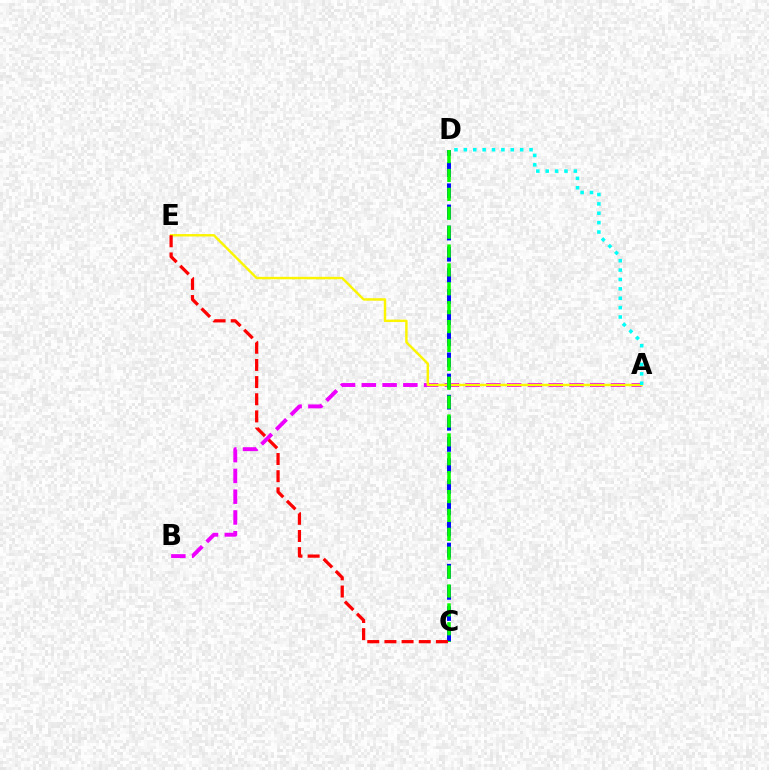{('A', 'B'): [{'color': '#ee00ff', 'line_style': 'dashed', 'thickness': 2.82}], ('A', 'E'): [{'color': '#fcf500', 'line_style': 'solid', 'thickness': 1.74}], ('C', 'D'): [{'color': '#0010ff', 'line_style': 'dashed', 'thickness': 2.87}, {'color': '#08ff00', 'line_style': 'dashed', 'thickness': 2.57}], ('C', 'E'): [{'color': '#ff0000', 'line_style': 'dashed', 'thickness': 2.33}], ('A', 'D'): [{'color': '#00fff6', 'line_style': 'dotted', 'thickness': 2.55}]}